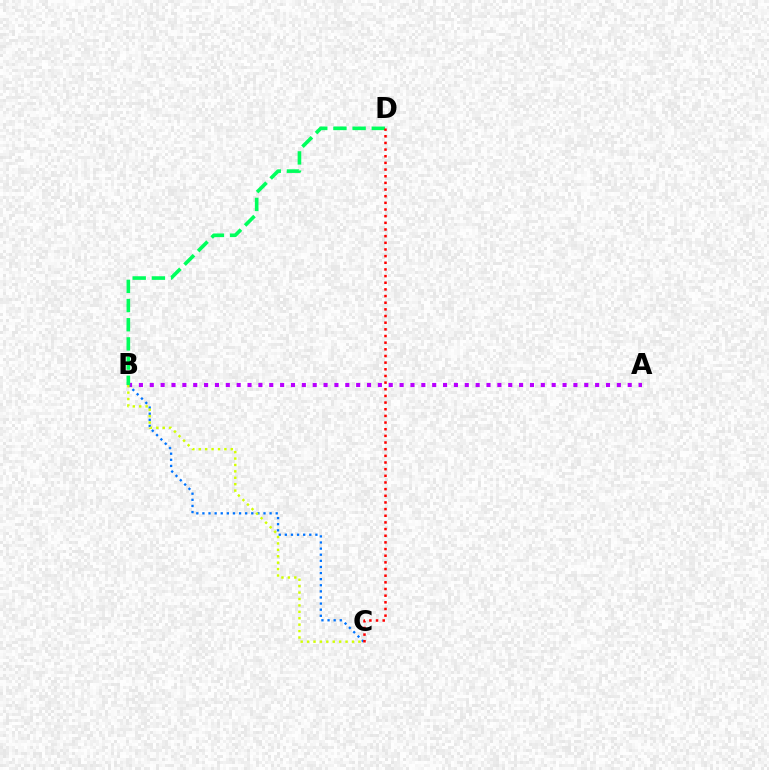{('A', 'B'): [{'color': '#b900ff', 'line_style': 'dotted', 'thickness': 2.95}], ('B', 'C'): [{'color': '#0074ff', 'line_style': 'dotted', 'thickness': 1.66}, {'color': '#d1ff00', 'line_style': 'dotted', 'thickness': 1.74}], ('B', 'D'): [{'color': '#00ff5c', 'line_style': 'dashed', 'thickness': 2.61}], ('C', 'D'): [{'color': '#ff0000', 'line_style': 'dotted', 'thickness': 1.81}]}